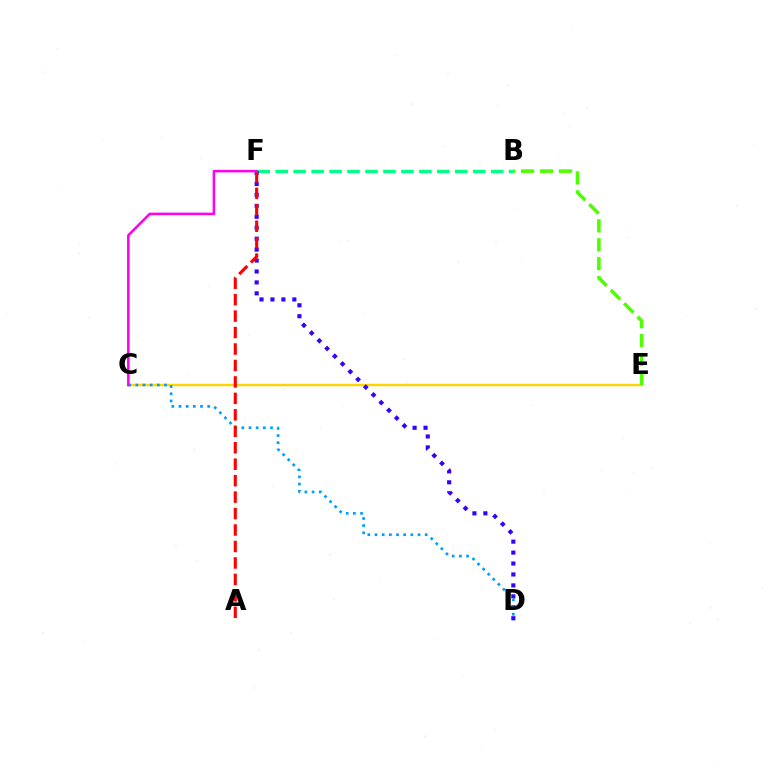{('B', 'F'): [{'color': '#00ff86', 'line_style': 'dashed', 'thickness': 2.44}], ('C', 'E'): [{'color': '#ffd500', 'line_style': 'solid', 'thickness': 1.77}], ('D', 'F'): [{'color': '#3700ff', 'line_style': 'dotted', 'thickness': 2.97}], ('C', 'D'): [{'color': '#009eff', 'line_style': 'dotted', 'thickness': 1.95}], ('A', 'F'): [{'color': '#ff0000', 'line_style': 'dashed', 'thickness': 2.24}], ('C', 'F'): [{'color': '#ff00ed', 'line_style': 'solid', 'thickness': 1.83}], ('B', 'E'): [{'color': '#4fff00', 'line_style': 'dashed', 'thickness': 2.57}]}